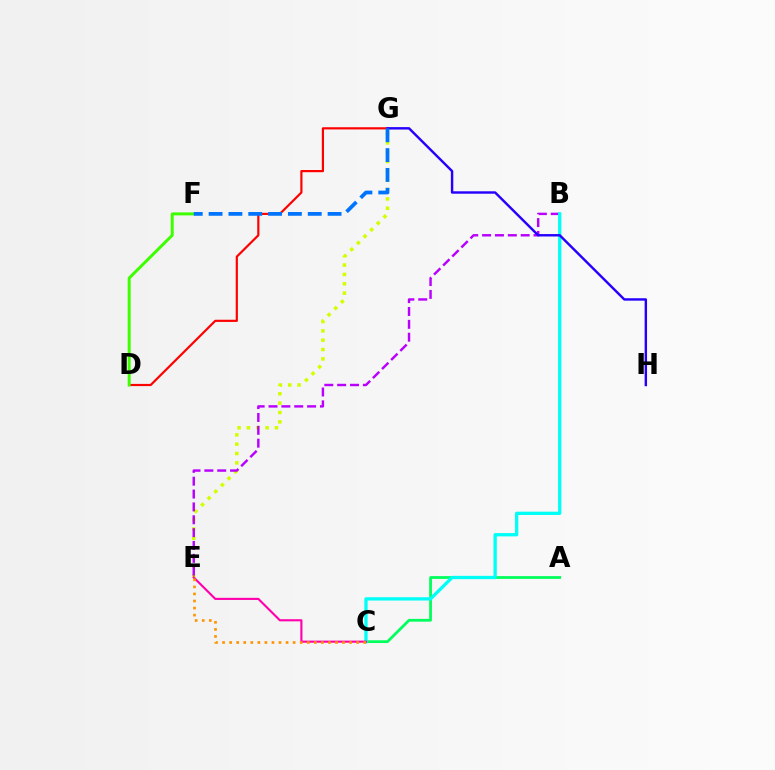{('A', 'C'): [{'color': '#00ff5c', 'line_style': 'solid', 'thickness': 1.99}], ('E', 'G'): [{'color': '#d1ff00', 'line_style': 'dotted', 'thickness': 2.54}], ('D', 'G'): [{'color': '#ff0000', 'line_style': 'solid', 'thickness': 1.57}], ('B', 'E'): [{'color': '#b900ff', 'line_style': 'dashed', 'thickness': 1.75}], ('B', 'C'): [{'color': '#00fff6', 'line_style': 'solid', 'thickness': 2.38}], ('C', 'E'): [{'color': '#ff00ac', 'line_style': 'solid', 'thickness': 1.53}, {'color': '#ff9400', 'line_style': 'dotted', 'thickness': 1.92}], ('G', 'H'): [{'color': '#2500ff', 'line_style': 'solid', 'thickness': 1.74}], ('D', 'F'): [{'color': '#3dff00', 'line_style': 'solid', 'thickness': 2.15}], ('F', 'G'): [{'color': '#0074ff', 'line_style': 'dashed', 'thickness': 2.69}]}